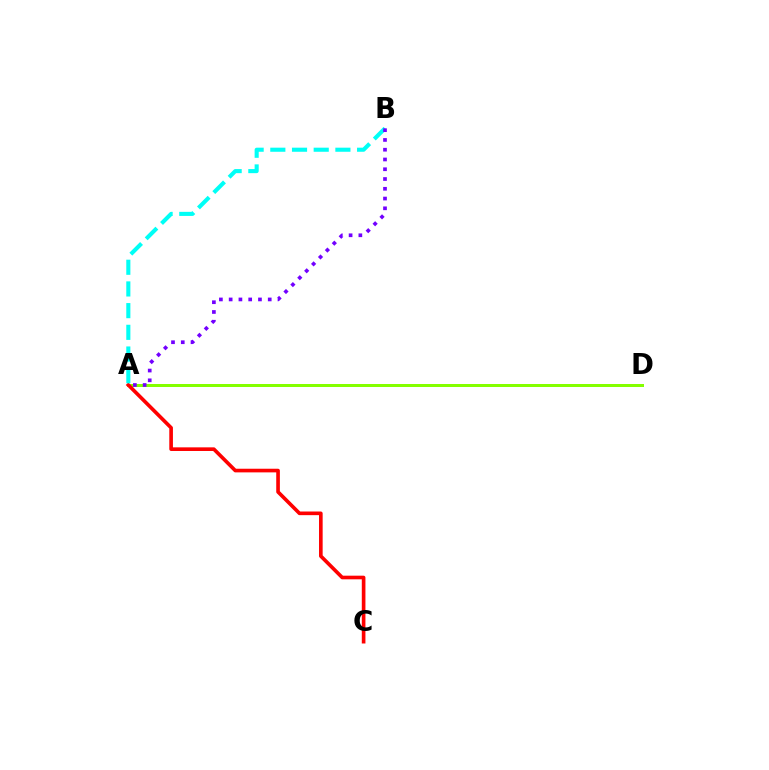{('A', 'D'): [{'color': '#84ff00', 'line_style': 'solid', 'thickness': 2.15}], ('A', 'C'): [{'color': '#ff0000', 'line_style': 'solid', 'thickness': 2.62}], ('A', 'B'): [{'color': '#00fff6', 'line_style': 'dashed', 'thickness': 2.95}, {'color': '#7200ff', 'line_style': 'dotted', 'thickness': 2.65}]}